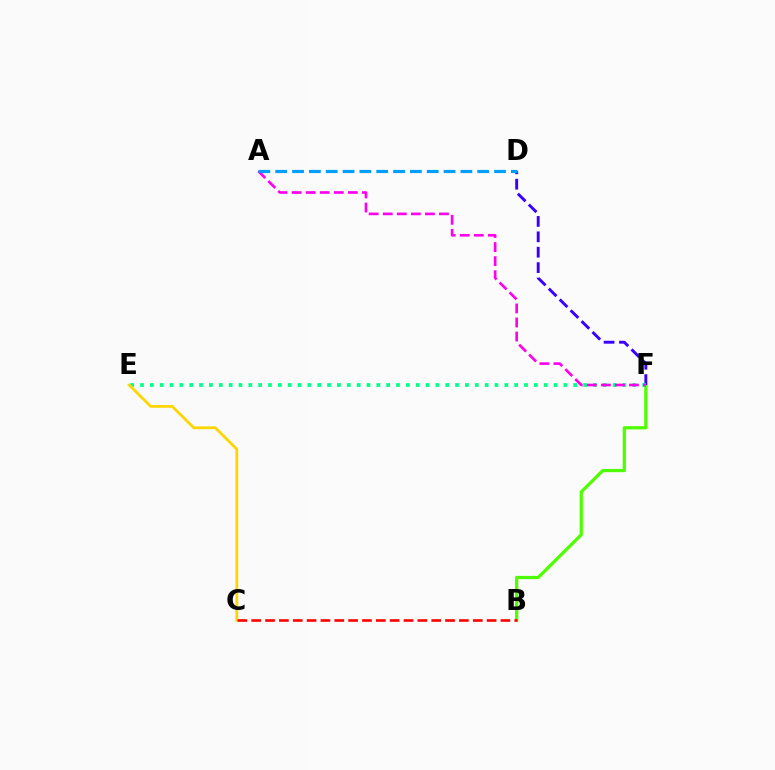{('B', 'F'): [{'color': '#4fff00', 'line_style': 'solid', 'thickness': 2.34}], ('D', 'F'): [{'color': '#3700ff', 'line_style': 'dashed', 'thickness': 2.09}], ('E', 'F'): [{'color': '#00ff86', 'line_style': 'dotted', 'thickness': 2.68}], ('C', 'E'): [{'color': '#ffd500', 'line_style': 'solid', 'thickness': 1.99}], ('A', 'F'): [{'color': '#ff00ed', 'line_style': 'dashed', 'thickness': 1.91}], ('A', 'D'): [{'color': '#009eff', 'line_style': 'dashed', 'thickness': 2.29}], ('B', 'C'): [{'color': '#ff0000', 'line_style': 'dashed', 'thickness': 1.88}]}